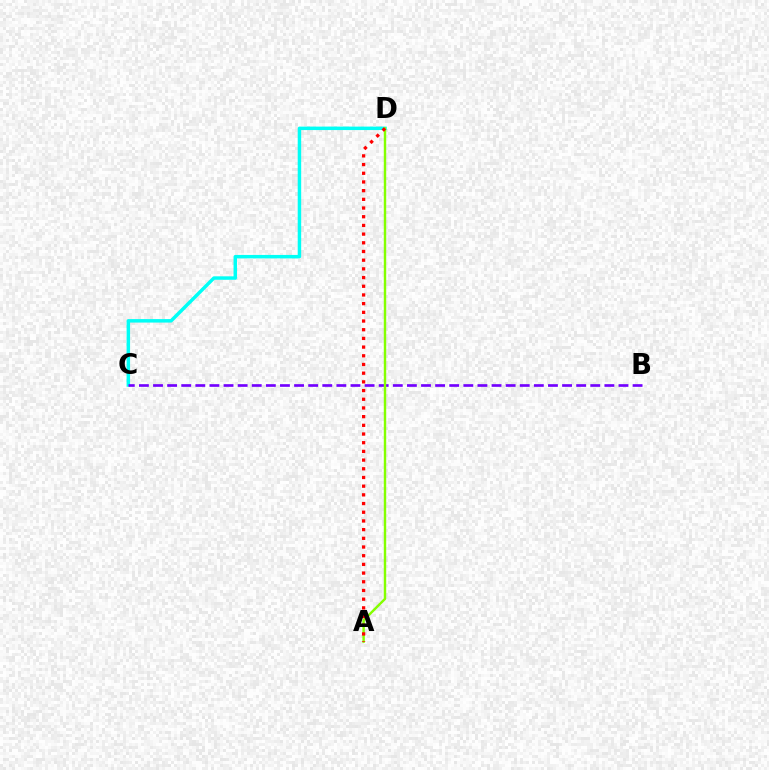{('C', 'D'): [{'color': '#00fff6', 'line_style': 'solid', 'thickness': 2.5}], ('B', 'C'): [{'color': '#7200ff', 'line_style': 'dashed', 'thickness': 1.92}], ('A', 'D'): [{'color': '#84ff00', 'line_style': 'solid', 'thickness': 1.74}, {'color': '#ff0000', 'line_style': 'dotted', 'thickness': 2.36}]}